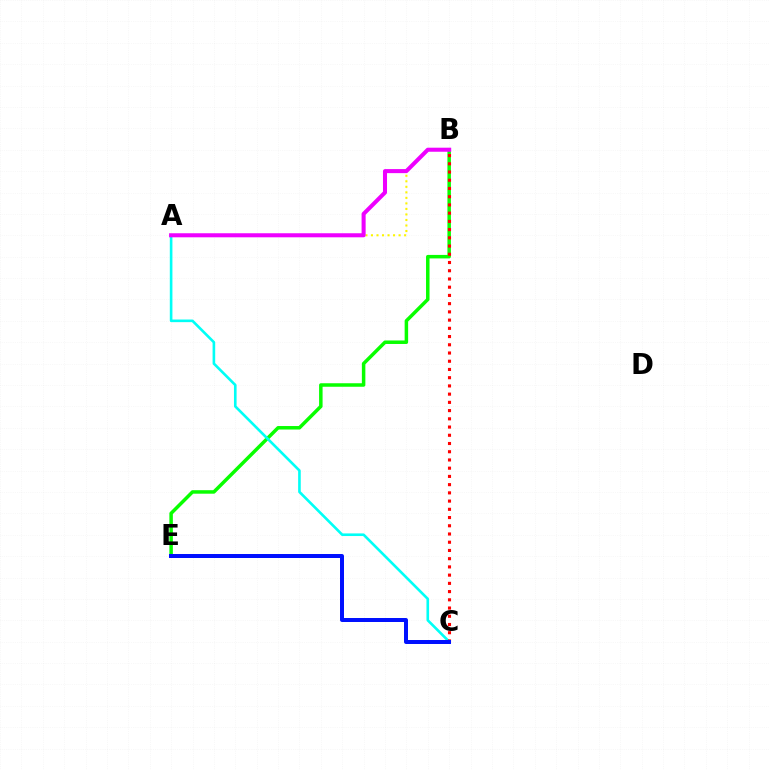{('B', 'E'): [{'color': '#08ff00', 'line_style': 'solid', 'thickness': 2.52}], ('A', 'B'): [{'color': '#fcf500', 'line_style': 'dotted', 'thickness': 1.5}, {'color': '#ee00ff', 'line_style': 'solid', 'thickness': 2.91}], ('A', 'C'): [{'color': '#00fff6', 'line_style': 'solid', 'thickness': 1.89}], ('B', 'C'): [{'color': '#ff0000', 'line_style': 'dotted', 'thickness': 2.24}], ('C', 'E'): [{'color': '#0010ff', 'line_style': 'solid', 'thickness': 2.87}]}